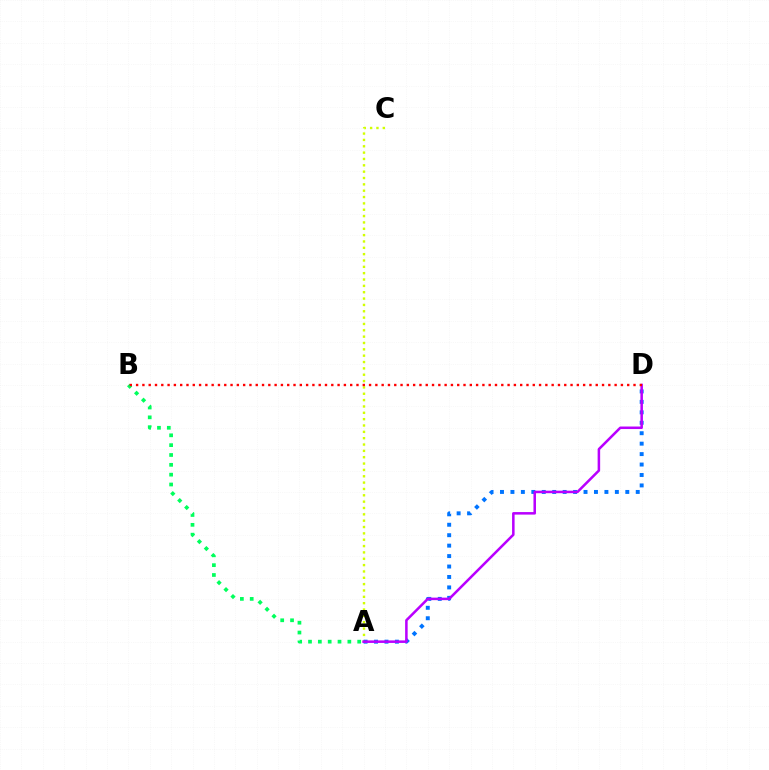{('A', 'C'): [{'color': '#d1ff00', 'line_style': 'dotted', 'thickness': 1.72}], ('A', 'B'): [{'color': '#00ff5c', 'line_style': 'dotted', 'thickness': 2.67}], ('A', 'D'): [{'color': '#0074ff', 'line_style': 'dotted', 'thickness': 2.84}, {'color': '#b900ff', 'line_style': 'solid', 'thickness': 1.82}], ('B', 'D'): [{'color': '#ff0000', 'line_style': 'dotted', 'thickness': 1.71}]}